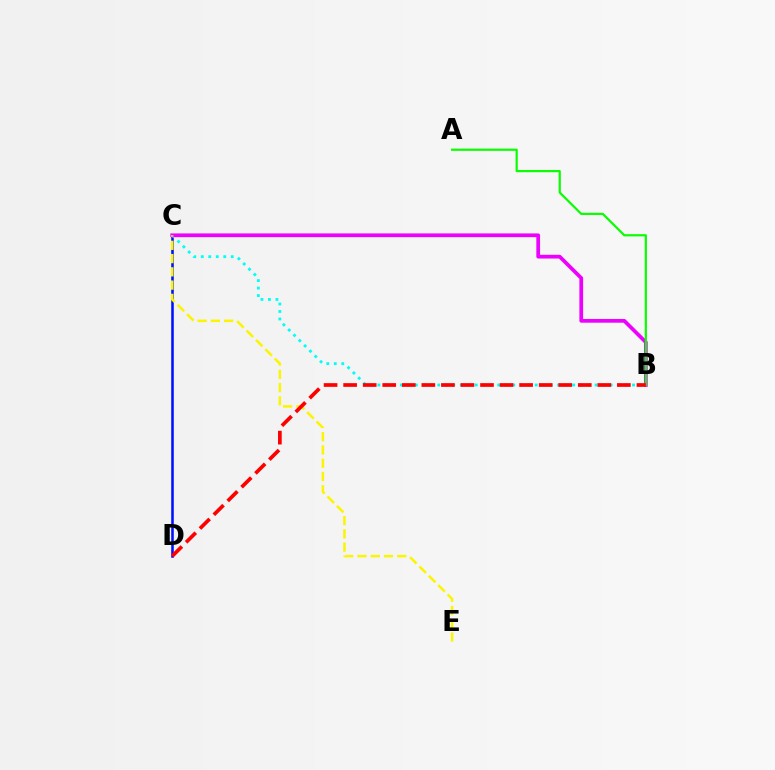{('C', 'D'): [{'color': '#0010ff', 'line_style': 'solid', 'thickness': 1.84}], ('B', 'C'): [{'color': '#00fff6', 'line_style': 'dotted', 'thickness': 2.04}, {'color': '#ee00ff', 'line_style': 'solid', 'thickness': 2.68}], ('A', 'B'): [{'color': '#08ff00', 'line_style': 'solid', 'thickness': 1.58}], ('C', 'E'): [{'color': '#fcf500', 'line_style': 'dashed', 'thickness': 1.8}], ('B', 'D'): [{'color': '#ff0000', 'line_style': 'dashed', 'thickness': 2.66}]}